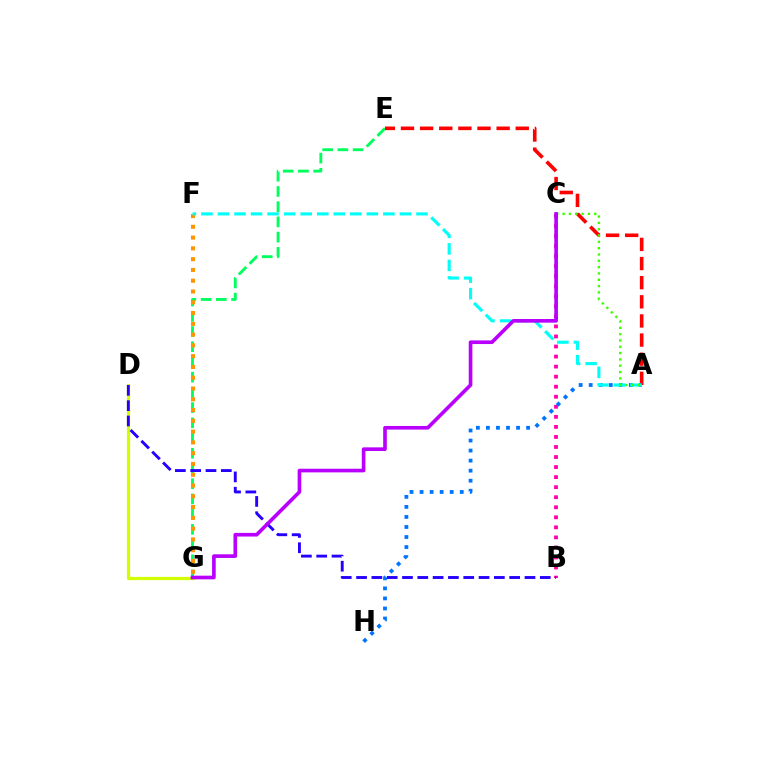{('E', 'G'): [{'color': '#00ff5c', 'line_style': 'dashed', 'thickness': 2.07}], ('F', 'G'): [{'color': '#ff9400', 'line_style': 'dotted', 'thickness': 2.93}], ('B', 'C'): [{'color': '#ff00ac', 'line_style': 'dotted', 'thickness': 2.73}], ('A', 'E'): [{'color': '#ff0000', 'line_style': 'dashed', 'thickness': 2.6}], ('A', 'H'): [{'color': '#0074ff', 'line_style': 'dotted', 'thickness': 2.73}], ('D', 'G'): [{'color': '#d1ff00', 'line_style': 'solid', 'thickness': 2.31}], ('A', 'F'): [{'color': '#00fff6', 'line_style': 'dashed', 'thickness': 2.25}], ('A', 'C'): [{'color': '#3dff00', 'line_style': 'dotted', 'thickness': 1.72}], ('B', 'D'): [{'color': '#2500ff', 'line_style': 'dashed', 'thickness': 2.08}], ('C', 'G'): [{'color': '#b900ff', 'line_style': 'solid', 'thickness': 2.62}]}